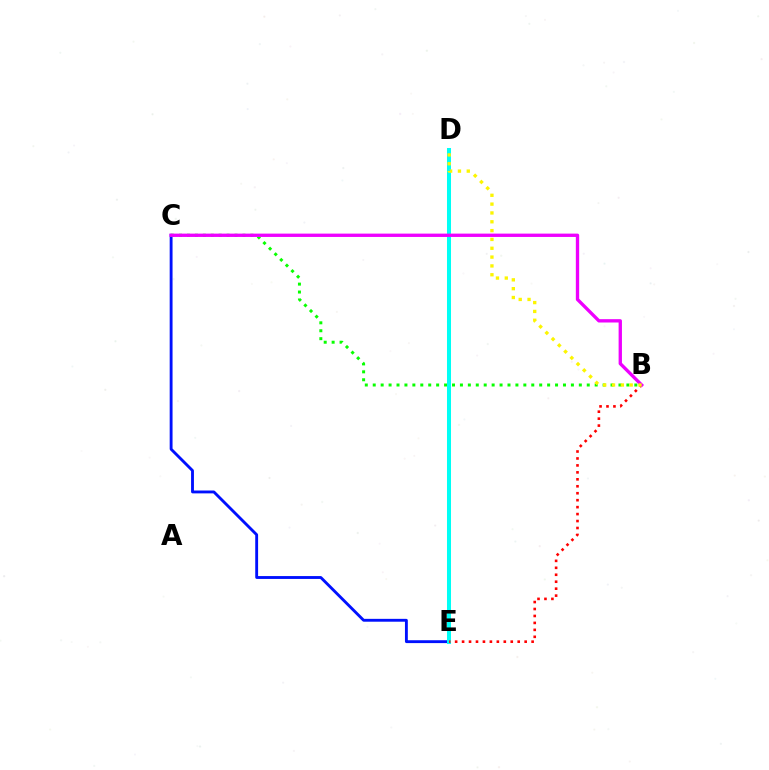{('C', 'E'): [{'color': '#0010ff', 'line_style': 'solid', 'thickness': 2.06}], ('B', 'C'): [{'color': '#08ff00', 'line_style': 'dotted', 'thickness': 2.15}, {'color': '#ee00ff', 'line_style': 'solid', 'thickness': 2.4}], ('D', 'E'): [{'color': '#00fff6', 'line_style': 'solid', 'thickness': 2.89}], ('B', 'E'): [{'color': '#ff0000', 'line_style': 'dotted', 'thickness': 1.89}], ('B', 'D'): [{'color': '#fcf500', 'line_style': 'dotted', 'thickness': 2.4}]}